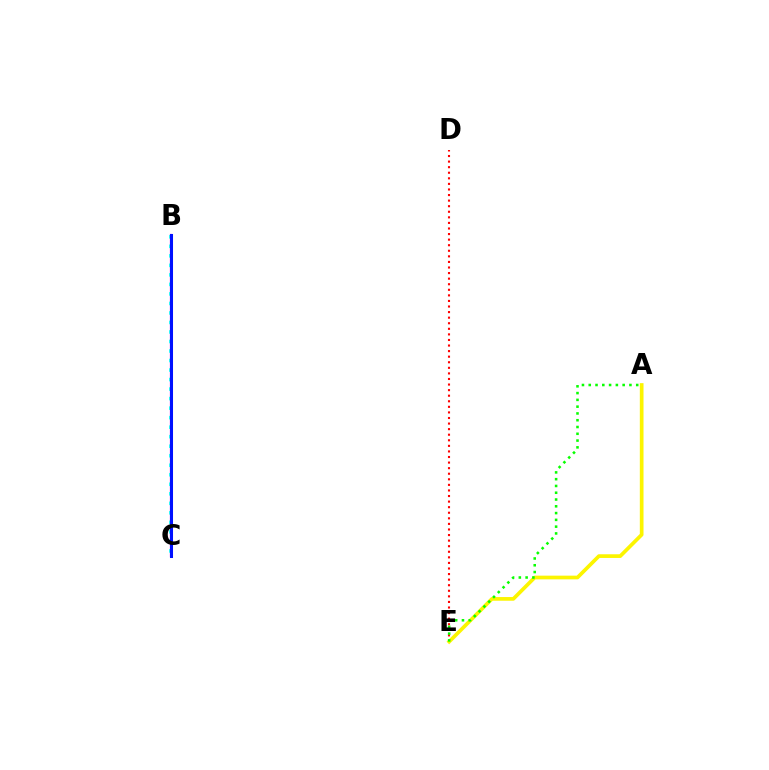{('D', 'E'): [{'color': '#ff0000', 'line_style': 'dotted', 'thickness': 1.51}], ('B', 'C'): [{'color': '#ee00ff', 'line_style': 'solid', 'thickness': 1.59}, {'color': '#00fff6', 'line_style': 'dotted', 'thickness': 2.59}, {'color': '#0010ff', 'line_style': 'solid', 'thickness': 2.19}], ('A', 'E'): [{'color': '#fcf500', 'line_style': 'solid', 'thickness': 2.66}, {'color': '#08ff00', 'line_style': 'dotted', 'thickness': 1.84}]}